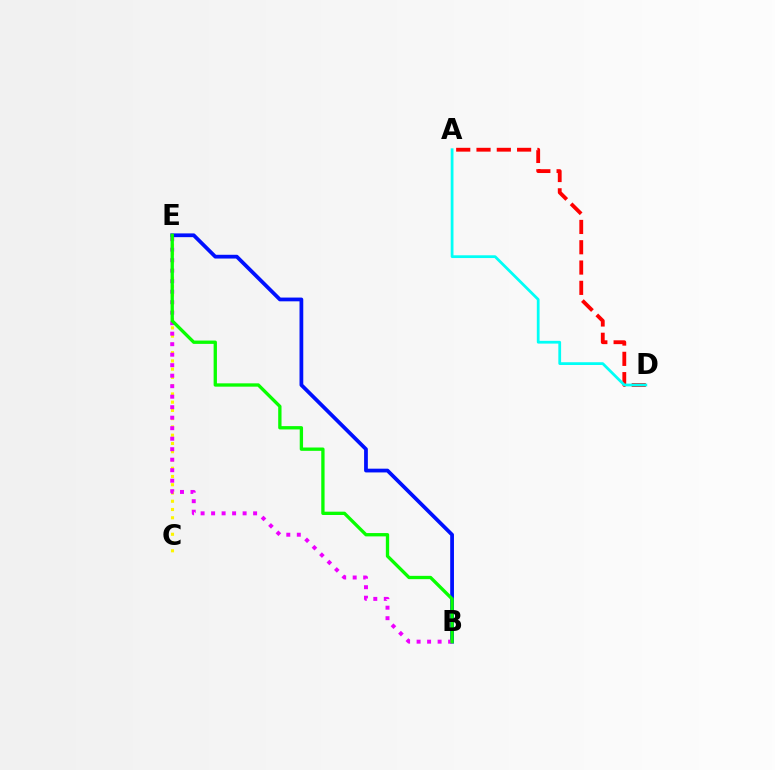{('C', 'E'): [{'color': '#fcf500', 'line_style': 'dotted', 'thickness': 2.24}], ('B', 'E'): [{'color': '#0010ff', 'line_style': 'solid', 'thickness': 2.71}, {'color': '#ee00ff', 'line_style': 'dotted', 'thickness': 2.85}, {'color': '#08ff00', 'line_style': 'solid', 'thickness': 2.39}], ('A', 'D'): [{'color': '#ff0000', 'line_style': 'dashed', 'thickness': 2.76}, {'color': '#00fff6', 'line_style': 'solid', 'thickness': 1.99}]}